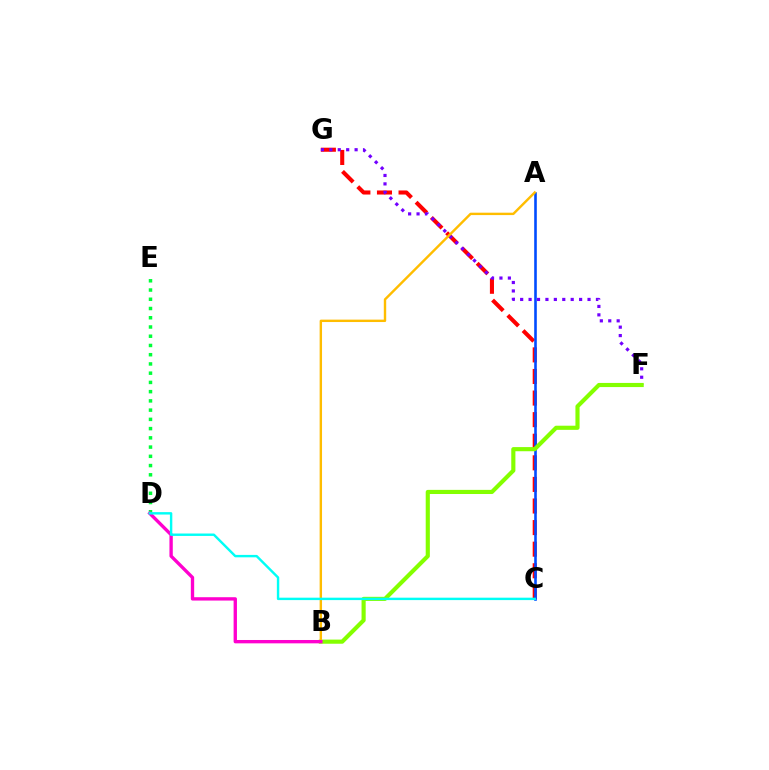{('C', 'G'): [{'color': '#ff0000', 'line_style': 'dashed', 'thickness': 2.93}], ('A', 'C'): [{'color': '#004bff', 'line_style': 'solid', 'thickness': 1.88}], ('F', 'G'): [{'color': '#7200ff', 'line_style': 'dotted', 'thickness': 2.29}], ('D', 'E'): [{'color': '#00ff39', 'line_style': 'dotted', 'thickness': 2.51}], ('B', 'F'): [{'color': '#84ff00', 'line_style': 'solid', 'thickness': 2.98}], ('A', 'B'): [{'color': '#ffbd00', 'line_style': 'solid', 'thickness': 1.73}], ('B', 'D'): [{'color': '#ff00cf', 'line_style': 'solid', 'thickness': 2.41}], ('C', 'D'): [{'color': '#00fff6', 'line_style': 'solid', 'thickness': 1.74}]}